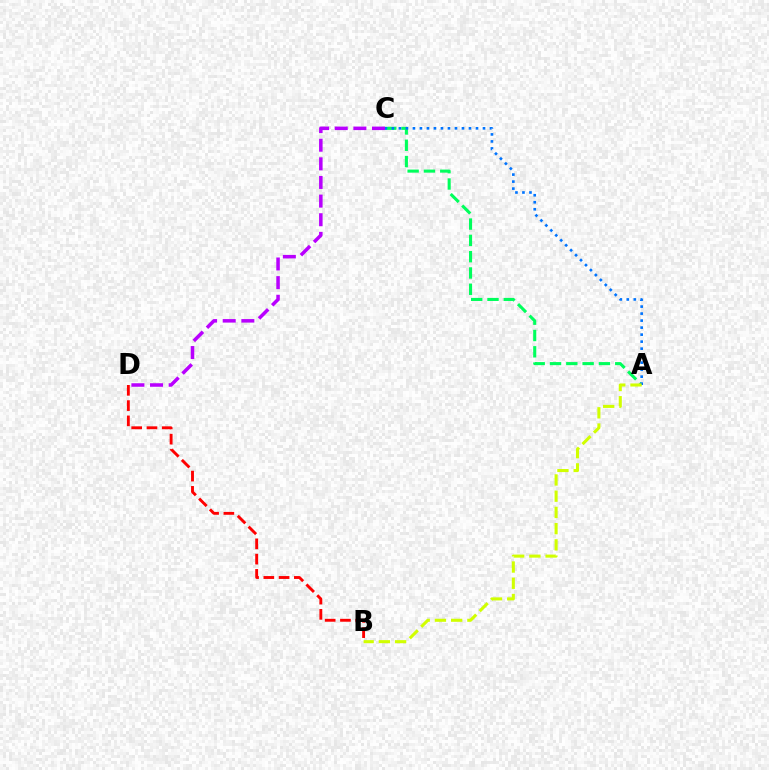{('C', 'D'): [{'color': '#b900ff', 'line_style': 'dashed', 'thickness': 2.53}], ('A', 'C'): [{'color': '#00ff5c', 'line_style': 'dashed', 'thickness': 2.22}, {'color': '#0074ff', 'line_style': 'dotted', 'thickness': 1.9}], ('B', 'D'): [{'color': '#ff0000', 'line_style': 'dashed', 'thickness': 2.07}], ('A', 'B'): [{'color': '#d1ff00', 'line_style': 'dashed', 'thickness': 2.21}]}